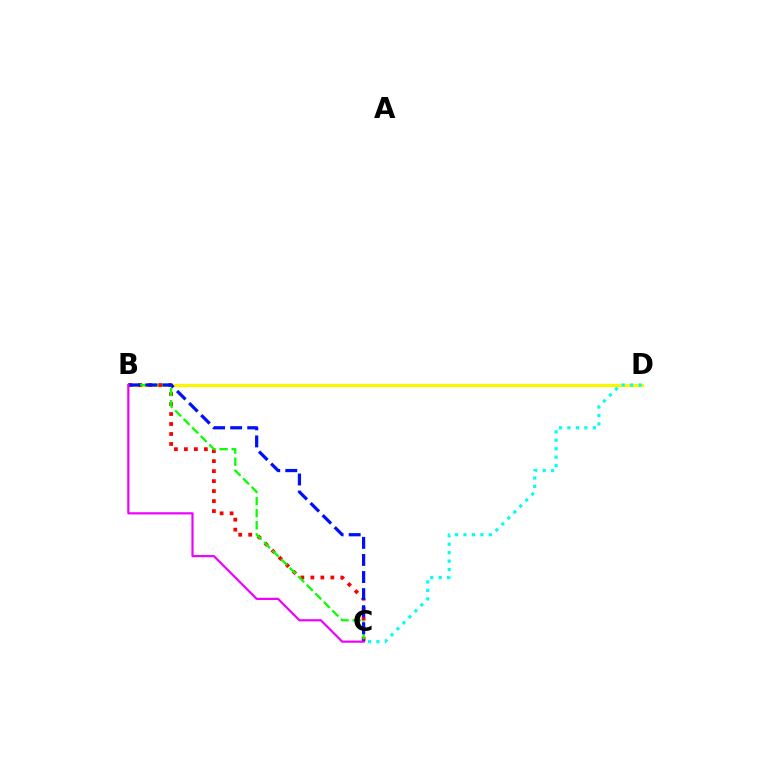{('B', 'D'): [{'color': '#fcf500', 'line_style': 'solid', 'thickness': 2.35}], ('B', 'C'): [{'color': '#ff0000', 'line_style': 'dotted', 'thickness': 2.71}, {'color': '#08ff00', 'line_style': 'dashed', 'thickness': 1.64}, {'color': '#0010ff', 'line_style': 'dashed', 'thickness': 2.32}, {'color': '#ee00ff', 'line_style': 'solid', 'thickness': 1.57}], ('C', 'D'): [{'color': '#00fff6', 'line_style': 'dotted', 'thickness': 2.3}]}